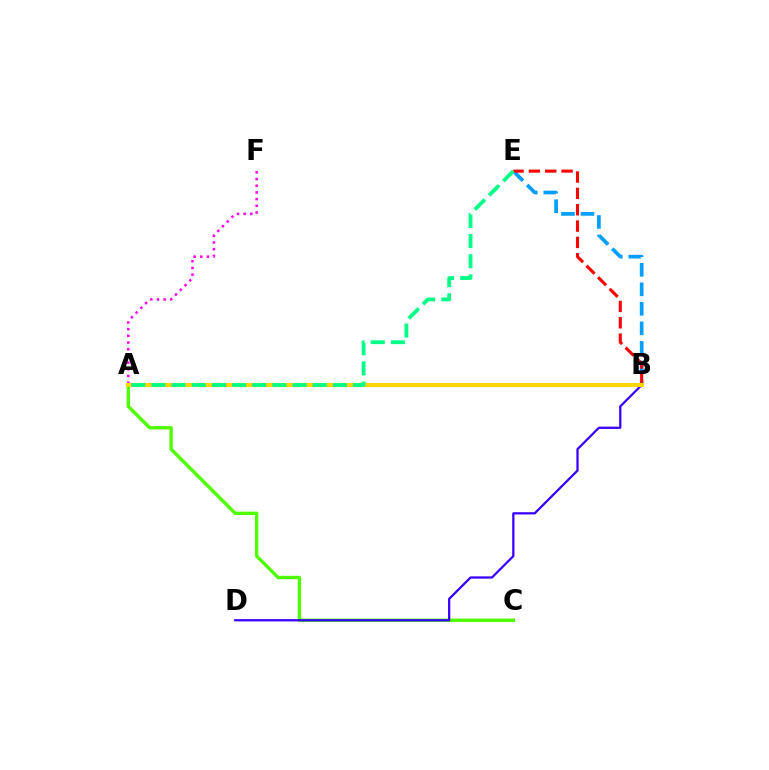{('A', 'C'): [{'color': '#4fff00', 'line_style': 'solid', 'thickness': 2.43}], ('B', 'E'): [{'color': '#009eff', 'line_style': 'dashed', 'thickness': 2.65}, {'color': '#ff0000', 'line_style': 'dashed', 'thickness': 2.22}], ('A', 'F'): [{'color': '#ff00ed', 'line_style': 'dotted', 'thickness': 1.82}], ('B', 'D'): [{'color': '#3700ff', 'line_style': 'solid', 'thickness': 1.62}], ('A', 'B'): [{'color': '#ffd500', 'line_style': 'solid', 'thickness': 2.97}], ('A', 'E'): [{'color': '#00ff86', 'line_style': 'dashed', 'thickness': 2.74}]}